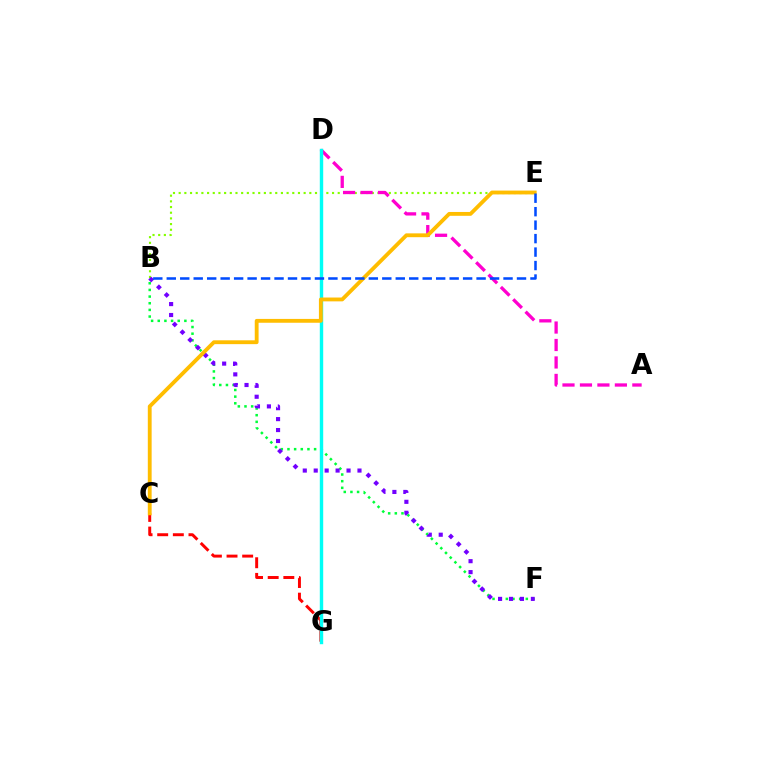{('B', 'E'): [{'color': '#84ff00', 'line_style': 'dotted', 'thickness': 1.54}, {'color': '#004bff', 'line_style': 'dashed', 'thickness': 1.83}], ('B', 'F'): [{'color': '#00ff39', 'line_style': 'dotted', 'thickness': 1.81}, {'color': '#7200ff', 'line_style': 'dotted', 'thickness': 2.97}], ('A', 'D'): [{'color': '#ff00cf', 'line_style': 'dashed', 'thickness': 2.37}], ('C', 'G'): [{'color': '#ff0000', 'line_style': 'dashed', 'thickness': 2.12}], ('D', 'G'): [{'color': '#00fff6', 'line_style': 'solid', 'thickness': 2.46}], ('C', 'E'): [{'color': '#ffbd00', 'line_style': 'solid', 'thickness': 2.76}]}